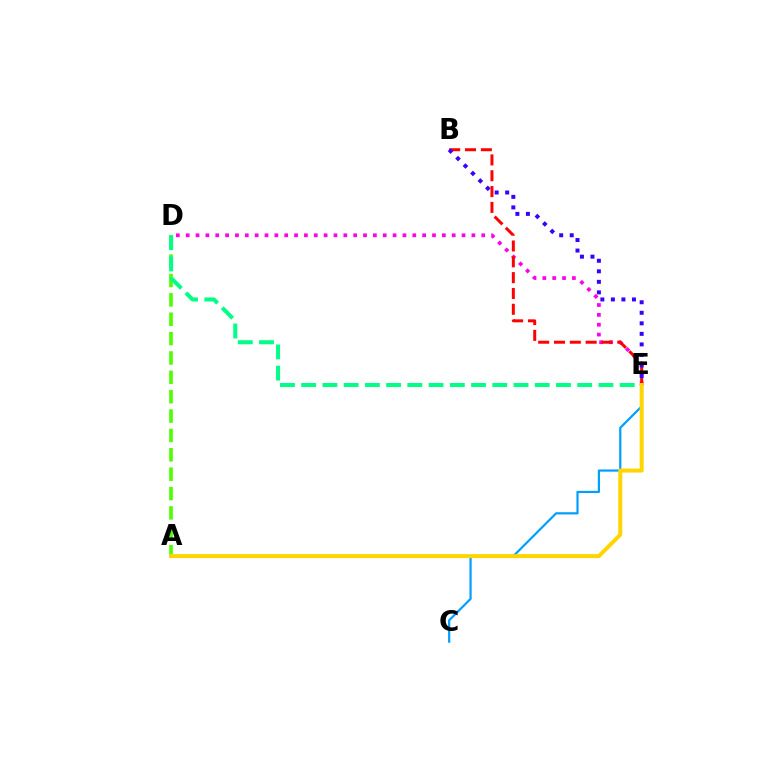{('A', 'D'): [{'color': '#4fff00', 'line_style': 'dashed', 'thickness': 2.63}], ('D', 'E'): [{'color': '#ff00ed', 'line_style': 'dotted', 'thickness': 2.68}, {'color': '#00ff86', 'line_style': 'dashed', 'thickness': 2.88}], ('C', 'E'): [{'color': '#009eff', 'line_style': 'solid', 'thickness': 1.58}], ('B', 'E'): [{'color': '#ff0000', 'line_style': 'dashed', 'thickness': 2.15}, {'color': '#3700ff', 'line_style': 'dotted', 'thickness': 2.86}], ('A', 'E'): [{'color': '#ffd500', 'line_style': 'solid', 'thickness': 2.88}]}